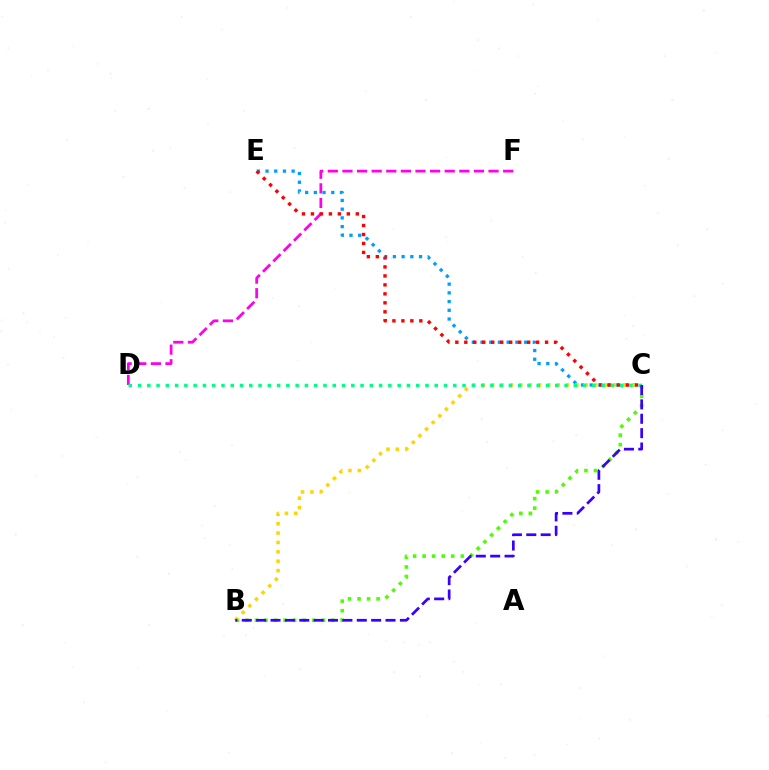{('D', 'F'): [{'color': '#ff00ed', 'line_style': 'dashed', 'thickness': 1.98}], ('B', 'C'): [{'color': '#4fff00', 'line_style': 'dotted', 'thickness': 2.59}, {'color': '#ffd500', 'line_style': 'dotted', 'thickness': 2.55}, {'color': '#3700ff', 'line_style': 'dashed', 'thickness': 1.95}], ('C', 'E'): [{'color': '#009eff', 'line_style': 'dotted', 'thickness': 2.37}, {'color': '#ff0000', 'line_style': 'dotted', 'thickness': 2.44}], ('C', 'D'): [{'color': '#00ff86', 'line_style': 'dotted', 'thickness': 2.52}]}